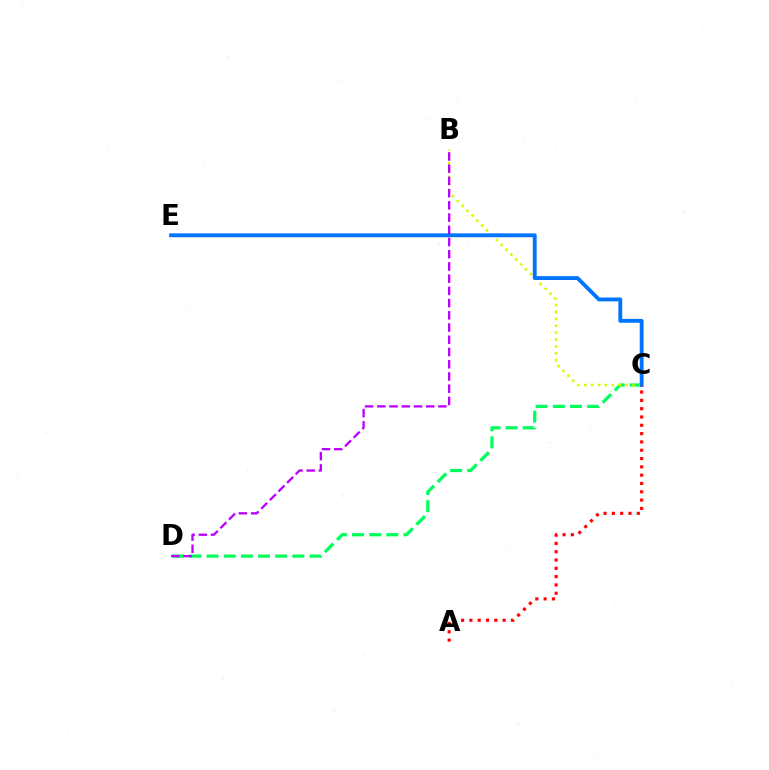{('C', 'D'): [{'color': '#00ff5c', 'line_style': 'dashed', 'thickness': 2.33}], ('B', 'C'): [{'color': '#d1ff00', 'line_style': 'dotted', 'thickness': 1.87}], ('C', 'E'): [{'color': '#0074ff', 'line_style': 'solid', 'thickness': 2.79}], ('A', 'C'): [{'color': '#ff0000', 'line_style': 'dotted', 'thickness': 2.26}], ('B', 'D'): [{'color': '#b900ff', 'line_style': 'dashed', 'thickness': 1.66}]}